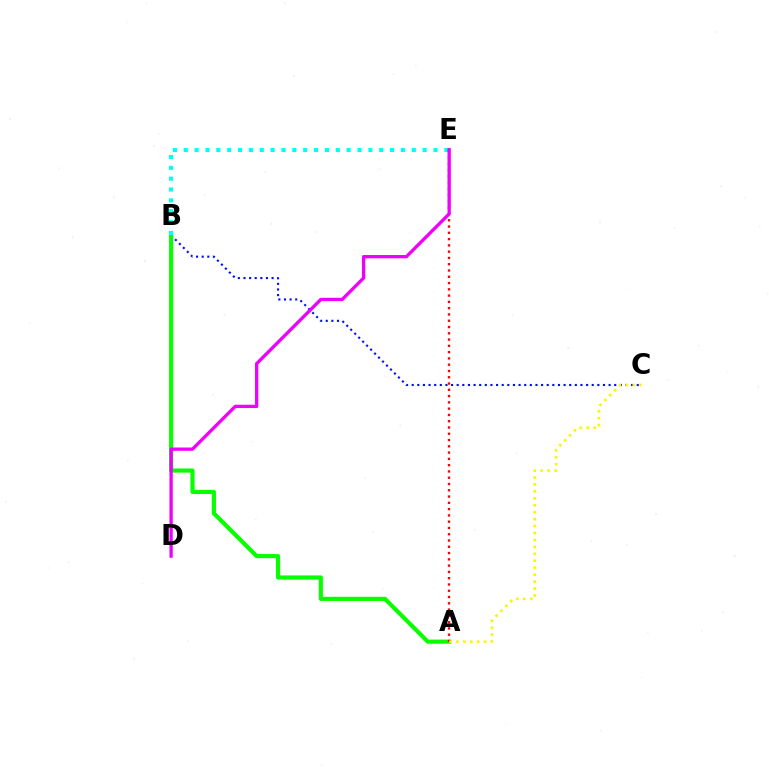{('B', 'C'): [{'color': '#0010ff', 'line_style': 'dotted', 'thickness': 1.53}], ('A', 'B'): [{'color': '#08ff00', 'line_style': 'solid', 'thickness': 3.0}], ('B', 'E'): [{'color': '#00fff6', 'line_style': 'dotted', 'thickness': 2.95}], ('A', 'E'): [{'color': '#ff0000', 'line_style': 'dotted', 'thickness': 1.71}], ('A', 'C'): [{'color': '#fcf500', 'line_style': 'dotted', 'thickness': 1.88}], ('D', 'E'): [{'color': '#ee00ff', 'line_style': 'solid', 'thickness': 2.38}]}